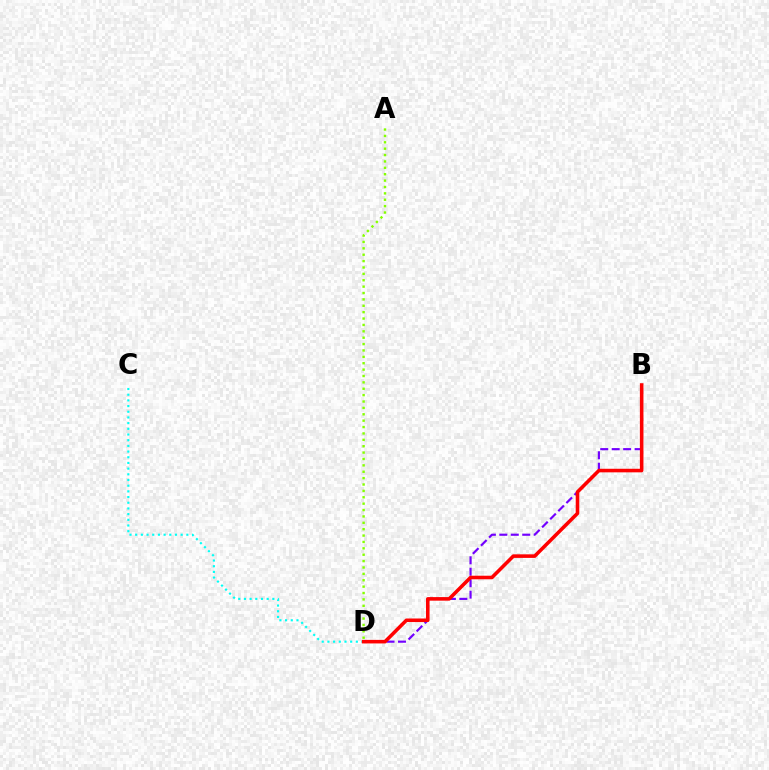{('B', 'D'): [{'color': '#7200ff', 'line_style': 'dashed', 'thickness': 1.56}, {'color': '#ff0000', 'line_style': 'solid', 'thickness': 2.57}], ('C', 'D'): [{'color': '#00fff6', 'line_style': 'dotted', 'thickness': 1.55}], ('A', 'D'): [{'color': '#84ff00', 'line_style': 'dotted', 'thickness': 1.73}]}